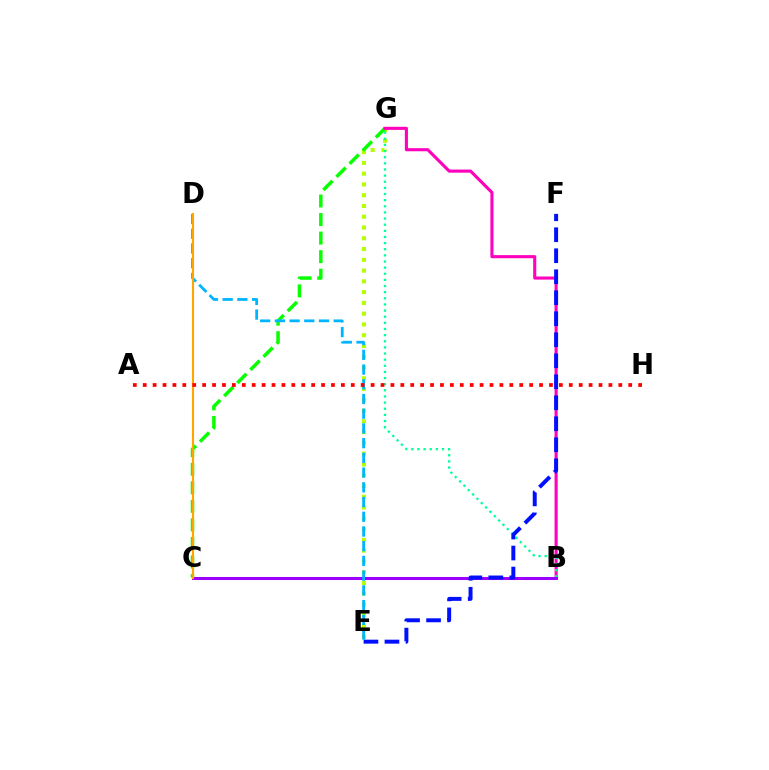{('E', 'G'): [{'color': '#b3ff00', 'line_style': 'dotted', 'thickness': 2.93}], ('C', 'G'): [{'color': '#08ff00', 'line_style': 'dashed', 'thickness': 2.52}], ('B', 'G'): [{'color': '#ff00bd', 'line_style': 'solid', 'thickness': 2.23}, {'color': '#00ff9d', 'line_style': 'dotted', 'thickness': 1.67}], ('B', 'C'): [{'color': '#9b00ff', 'line_style': 'solid', 'thickness': 2.19}], ('D', 'E'): [{'color': '#00b5ff', 'line_style': 'dashed', 'thickness': 2.0}], ('E', 'F'): [{'color': '#0010ff', 'line_style': 'dashed', 'thickness': 2.85}], ('C', 'D'): [{'color': '#ffa500', 'line_style': 'solid', 'thickness': 1.52}], ('A', 'H'): [{'color': '#ff0000', 'line_style': 'dotted', 'thickness': 2.69}]}